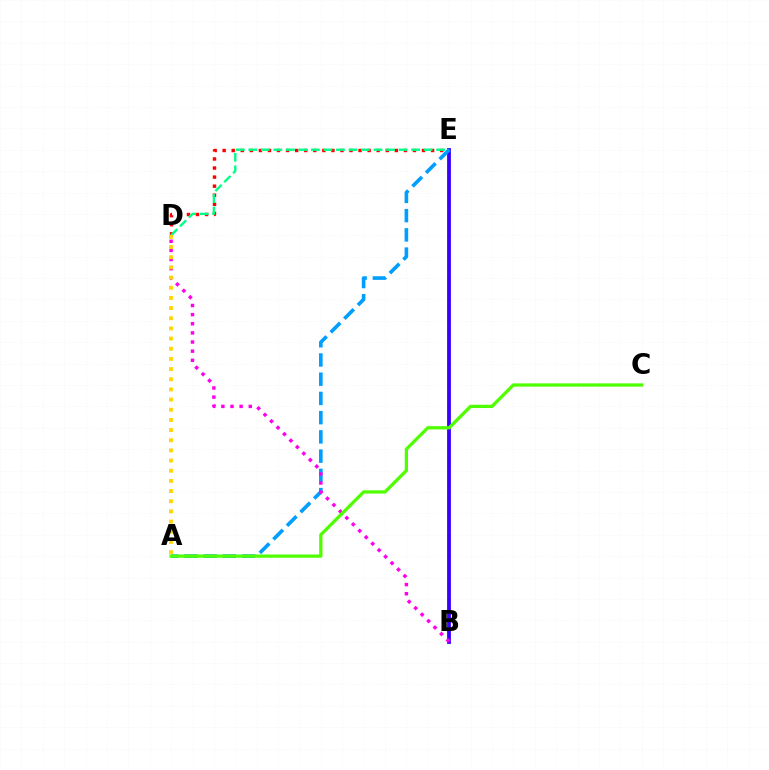{('D', 'E'): [{'color': '#ff0000', 'line_style': 'dotted', 'thickness': 2.46}, {'color': '#00ff86', 'line_style': 'dashed', 'thickness': 1.7}], ('B', 'E'): [{'color': '#3700ff', 'line_style': 'solid', 'thickness': 2.74}], ('A', 'E'): [{'color': '#009eff', 'line_style': 'dashed', 'thickness': 2.61}], ('B', 'D'): [{'color': '#ff00ed', 'line_style': 'dotted', 'thickness': 2.48}], ('A', 'C'): [{'color': '#4fff00', 'line_style': 'solid', 'thickness': 2.35}], ('A', 'D'): [{'color': '#ffd500', 'line_style': 'dotted', 'thickness': 2.76}]}